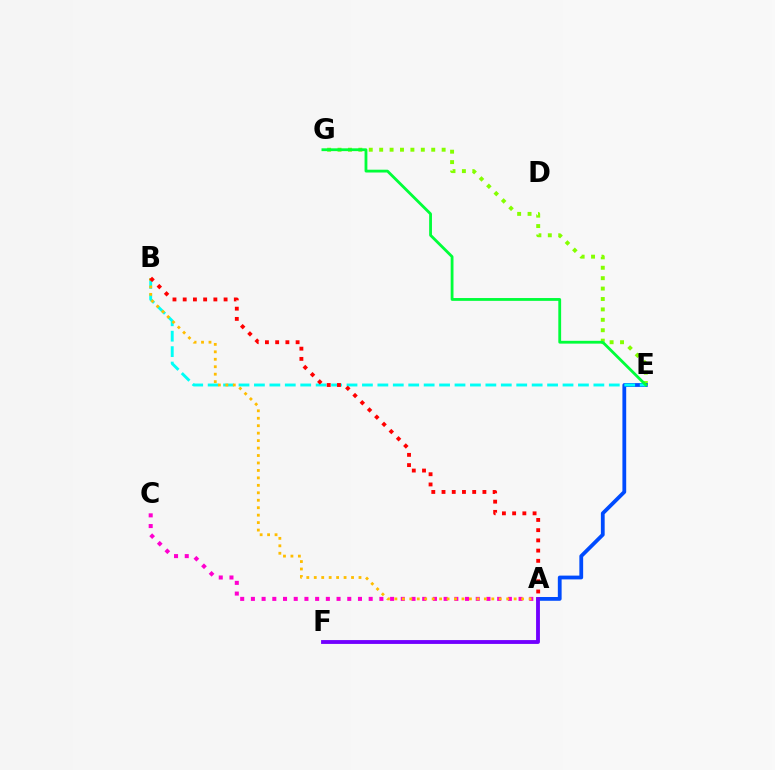{('E', 'G'): [{'color': '#84ff00', 'line_style': 'dotted', 'thickness': 2.83}, {'color': '#00ff39', 'line_style': 'solid', 'thickness': 2.02}], ('A', 'E'): [{'color': '#004bff', 'line_style': 'solid', 'thickness': 2.73}], ('A', 'C'): [{'color': '#ff00cf', 'line_style': 'dotted', 'thickness': 2.91}], ('B', 'E'): [{'color': '#00fff6', 'line_style': 'dashed', 'thickness': 2.1}], ('A', 'B'): [{'color': '#ffbd00', 'line_style': 'dotted', 'thickness': 2.03}, {'color': '#ff0000', 'line_style': 'dotted', 'thickness': 2.78}], ('A', 'F'): [{'color': '#7200ff', 'line_style': 'solid', 'thickness': 2.77}]}